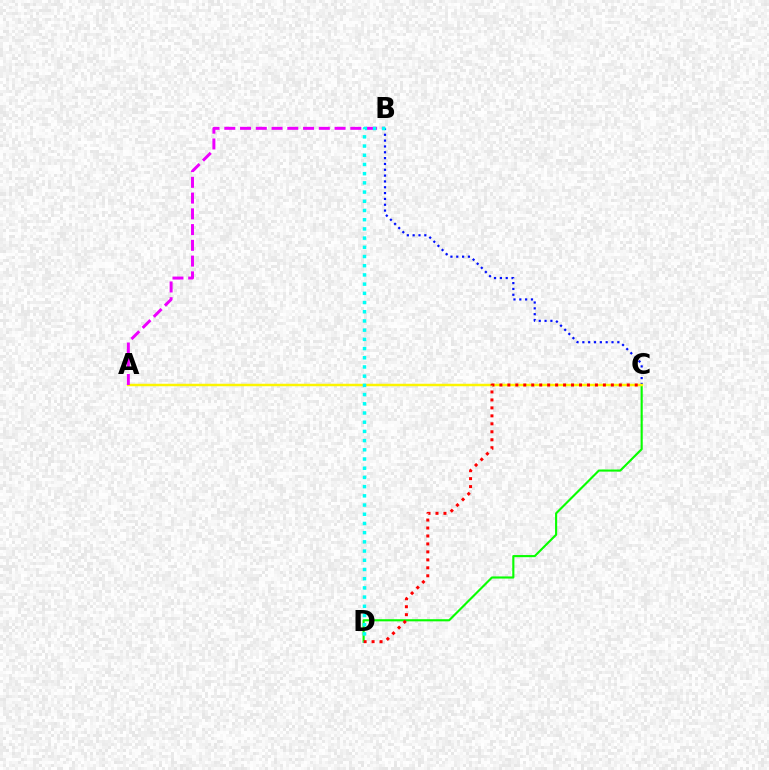{('B', 'C'): [{'color': '#0010ff', 'line_style': 'dotted', 'thickness': 1.58}], ('C', 'D'): [{'color': '#08ff00', 'line_style': 'solid', 'thickness': 1.54}, {'color': '#ff0000', 'line_style': 'dotted', 'thickness': 2.16}], ('A', 'C'): [{'color': '#fcf500', 'line_style': 'solid', 'thickness': 1.79}], ('A', 'B'): [{'color': '#ee00ff', 'line_style': 'dashed', 'thickness': 2.14}], ('B', 'D'): [{'color': '#00fff6', 'line_style': 'dotted', 'thickness': 2.5}]}